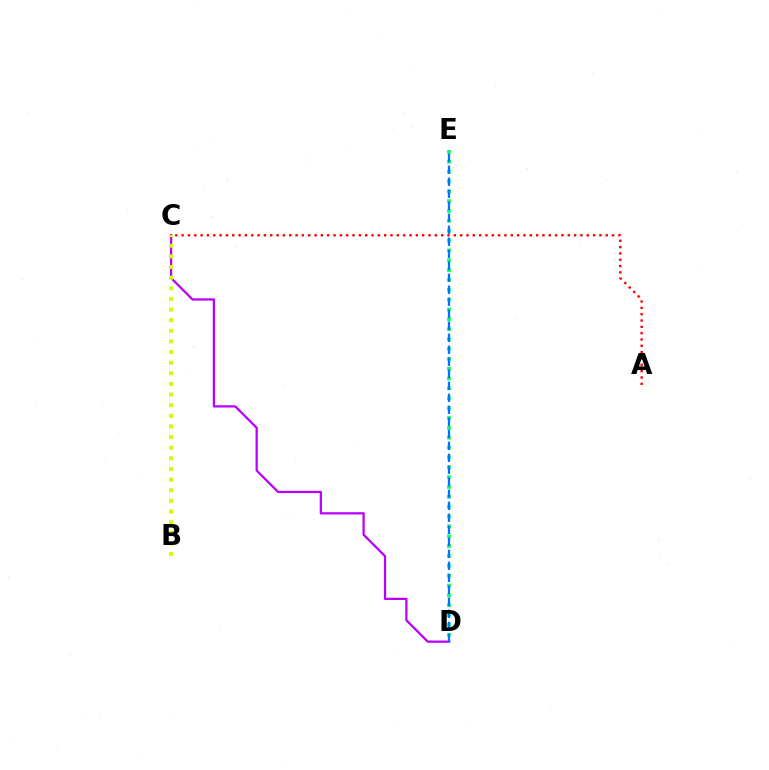{('D', 'E'): [{'color': '#00ff5c', 'line_style': 'dotted', 'thickness': 2.68}, {'color': '#0074ff', 'line_style': 'dashed', 'thickness': 1.63}], ('C', 'D'): [{'color': '#b900ff', 'line_style': 'solid', 'thickness': 1.62}], ('B', 'C'): [{'color': '#d1ff00', 'line_style': 'dotted', 'thickness': 2.89}], ('A', 'C'): [{'color': '#ff0000', 'line_style': 'dotted', 'thickness': 1.72}]}